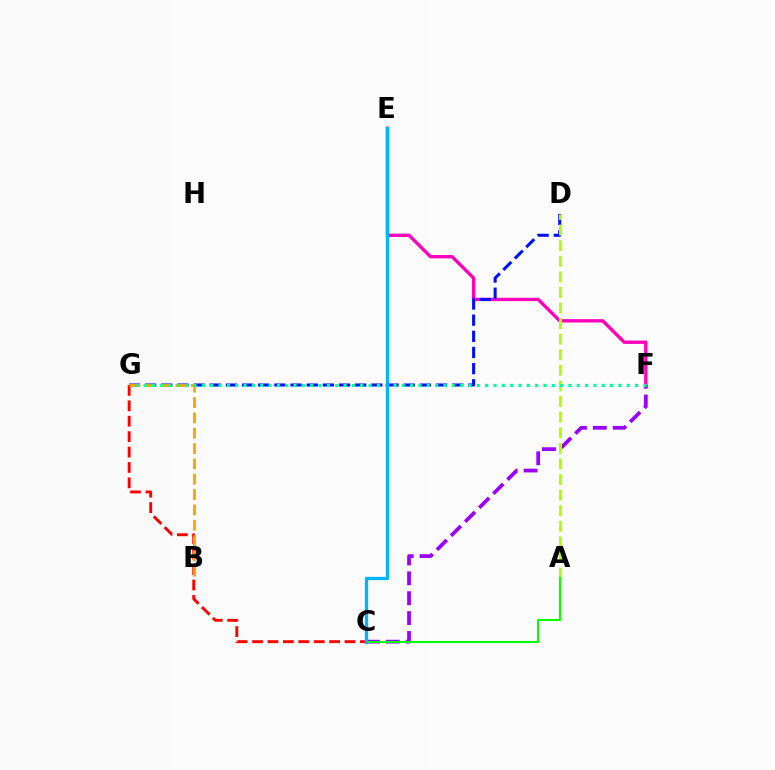{('E', 'F'): [{'color': '#ff00bd', 'line_style': 'solid', 'thickness': 2.41}], ('C', 'G'): [{'color': '#ff0000', 'line_style': 'dashed', 'thickness': 2.09}], ('D', 'G'): [{'color': '#0010ff', 'line_style': 'dashed', 'thickness': 2.2}], ('C', 'F'): [{'color': '#9b00ff', 'line_style': 'dashed', 'thickness': 2.7}], ('A', 'D'): [{'color': '#b3ff00', 'line_style': 'dashed', 'thickness': 2.12}], ('B', 'G'): [{'color': '#ffa500', 'line_style': 'dashed', 'thickness': 2.08}], ('A', 'C'): [{'color': '#08ff00', 'line_style': 'solid', 'thickness': 1.51}], ('F', 'G'): [{'color': '#00ff9d', 'line_style': 'dotted', 'thickness': 2.26}], ('C', 'E'): [{'color': '#00b5ff', 'line_style': 'solid', 'thickness': 2.36}]}